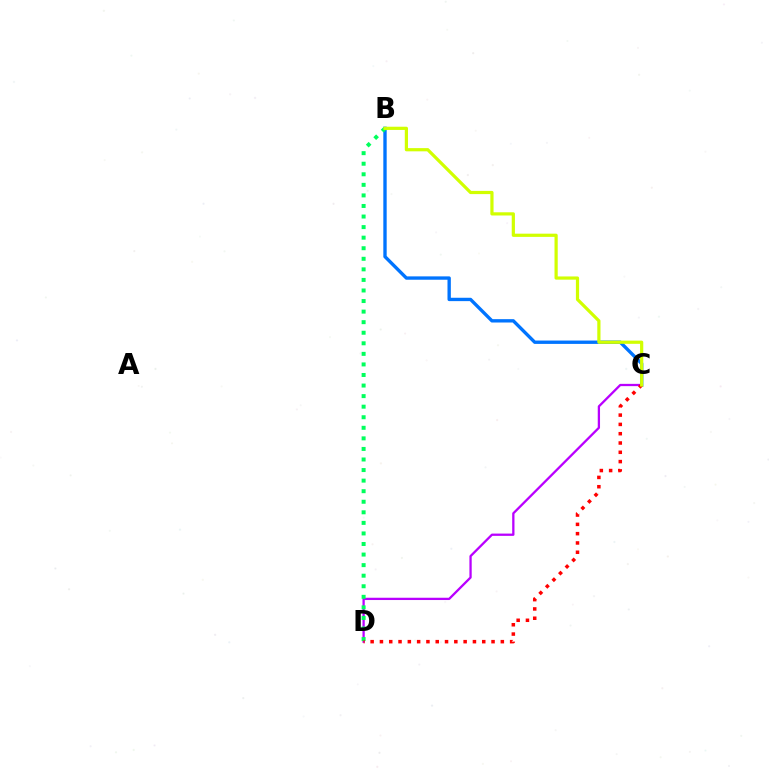{('B', 'C'): [{'color': '#0074ff', 'line_style': 'solid', 'thickness': 2.42}, {'color': '#d1ff00', 'line_style': 'solid', 'thickness': 2.31}], ('C', 'D'): [{'color': '#b900ff', 'line_style': 'solid', 'thickness': 1.64}, {'color': '#ff0000', 'line_style': 'dotted', 'thickness': 2.53}], ('B', 'D'): [{'color': '#00ff5c', 'line_style': 'dotted', 'thickness': 2.87}]}